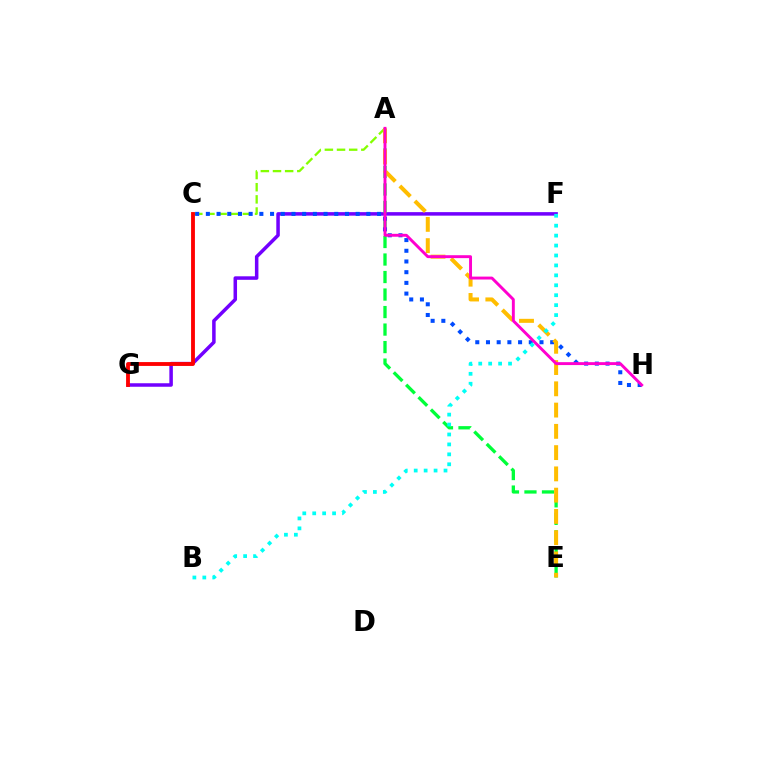{('F', 'G'): [{'color': '#7200ff', 'line_style': 'solid', 'thickness': 2.53}], ('A', 'C'): [{'color': '#84ff00', 'line_style': 'dashed', 'thickness': 1.65}], ('A', 'E'): [{'color': '#00ff39', 'line_style': 'dashed', 'thickness': 2.38}, {'color': '#ffbd00', 'line_style': 'dashed', 'thickness': 2.89}], ('C', 'H'): [{'color': '#004bff', 'line_style': 'dotted', 'thickness': 2.91}], ('C', 'G'): [{'color': '#ff0000', 'line_style': 'solid', 'thickness': 2.77}], ('A', 'H'): [{'color': '#ff00cf', 'line_style': 'solid', 'thickness': 2.1}], ('B', 'F'): [{'color': '#00fff6', 'line_style': 'dotted', 'thickness': 2.7}]}